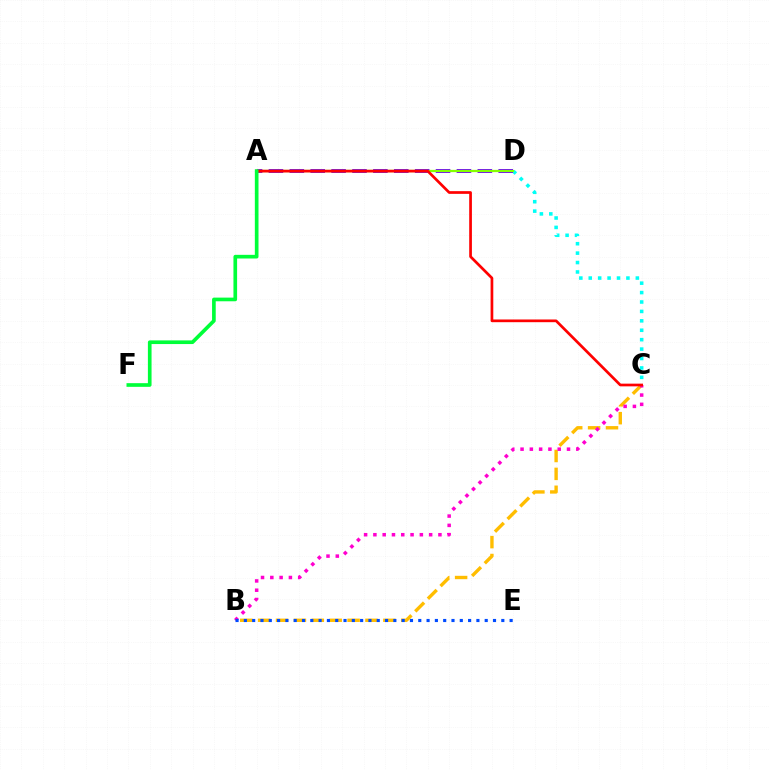{('B', 'C'): [{'color': '#ffbd00', 'line_style': 'dashed', 'thickness': 2.43}, {'color': '#ff00cf', 'line_style': 'dotted', 'thickness': 2.52}], ('C', 'D'): [{'color': '#00fff6', 'line_style': 'dotted', 'thickness': 2.56}], ('A', 'D'): [{'color': '#7200ff', 'line_style': 'dashed', 'thickness': 2.84}, {'color': '#84ff00', 'line_style': 'solid', 'thickness': 1.63}], ('A', 'C'): [{'color': '#ff0000', 'line_style': 'solid', 'thickness': 1.95}], ('B', 'E'): [{'color': '#004bff', 'line_style': 'dotted', 'thickness': 2.26}], ('A', 'F'): [{'color': '#00ff39', 'line_style': 'solid', 'thickness': 2.64}]}